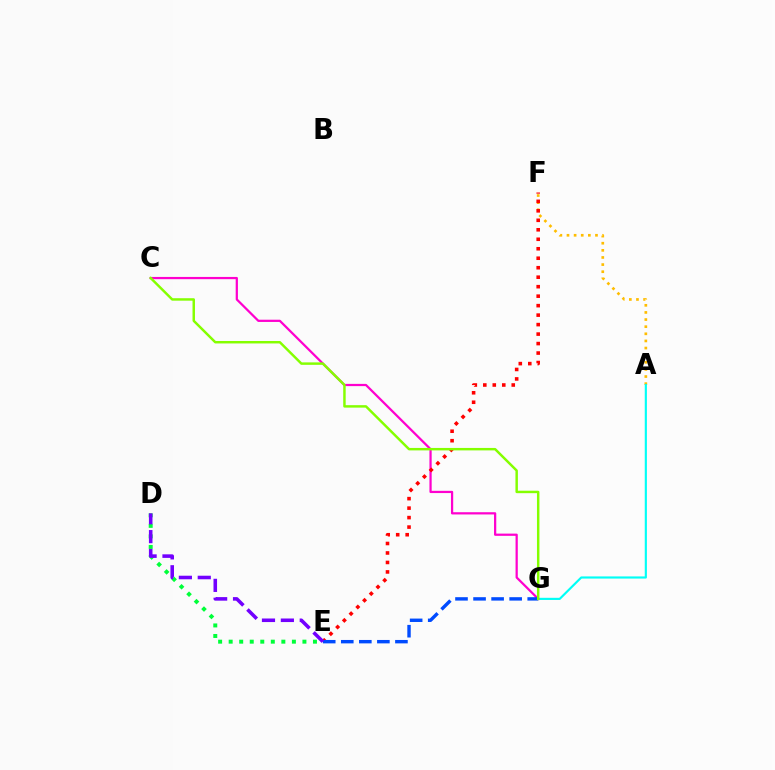{('A', 'F'): [{'color': '#ffbd00', 'line_style': 'dotted', 'thickness': 1.93}], ('A', 'G'): [{'color': '#00fff6', 'line_style': 'solid', 'thickness': 1.55}], ('D', 'E'): [{'color': '#00ff39', 'line_style': 'dotted', 'thickness': 2.86}, {'color': '#7200ff', 'line_style': 'dashed', 'thickness': 2.57}], ('C', 'G'): [{'color': '#ff00cf', 'line_style': 'solid', 'thickness': 1.61}, {'color': '#84ff00', 'line_style': 'solid', 'thickness': 1.77}], ('E', 'F'): [{'color': '#ff0000', 'line_style': 'dotted', 'thickness': 2.58}], ('E', 'G'): [{'color': '#004bff', 'line_style': 'dashed', 'thickness': 2.45}]}